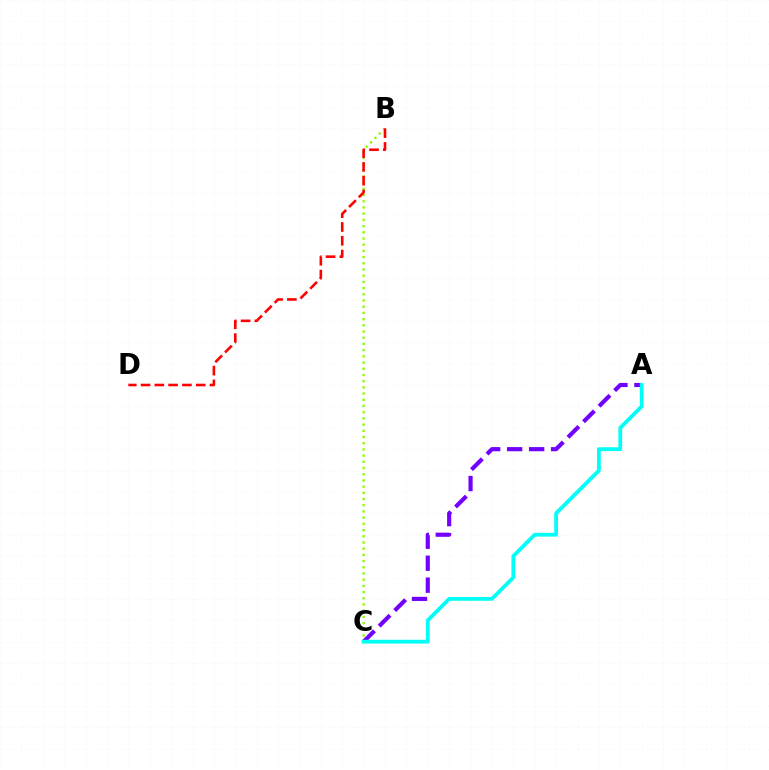{('B', 'C'): [{'color': '#84ff00', 'line_style': 'dotted', 'thickness': 1.69}], ('A', 'C'): [{'color': '#7200ff', 'line_style': 'dashed', 'thickness': 2.99}, {'color': '#00fff6', 'line_style': 'solid', 'thickness': 2.73}], ('B', 'D'): [{'color': '#ff0000', 'line_style': 'dashed', 'thickness': 1.87}]}